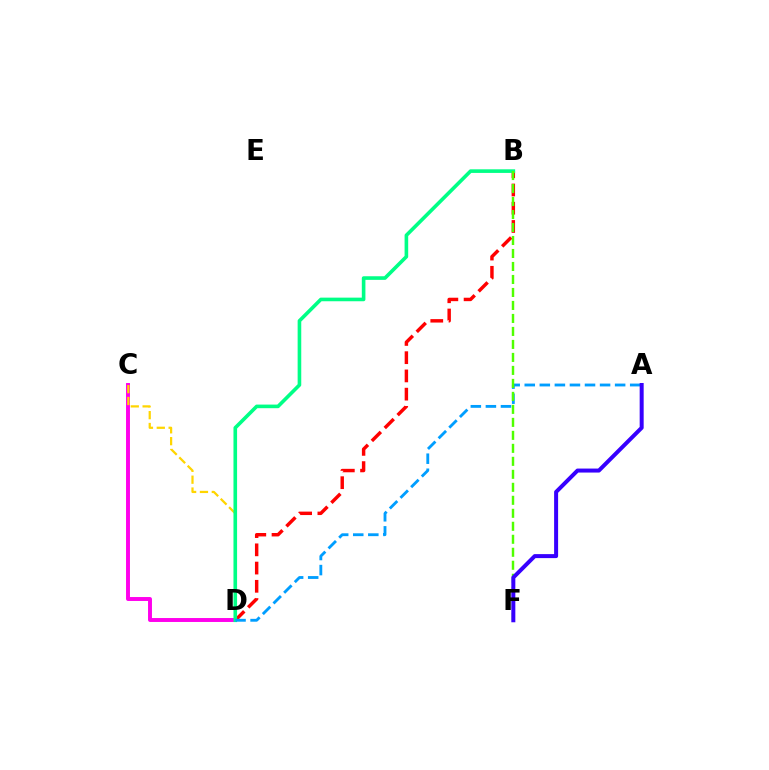{('C', 'D'): [{'color': '#ff00ed', 'line_style': 'solid', 'thickness': 2.83}, {'color': '#ffd500', 'line_style': 'dashed', 'thickness': 1.61}], ('B', 'D'): [{'color': '#ff0000', 'line_style': 'dashed', 'thickness': 2.48}, {'color': '#00ff86', 'line_style': 'solid', 'thickness': 2.6}], ('A', 'D'): [{'color': '#009eff', 'line_style': 'dashed', 'thickness': 2.05}], ('B', 'F'): [{'color': '#4fff00', 'line_style': 'dashed', 'thickness': 1.76}], ('A', 'F'): [{'color': '#3700ff', 'line_style': 'solid', 'thickness': 2.88}]}